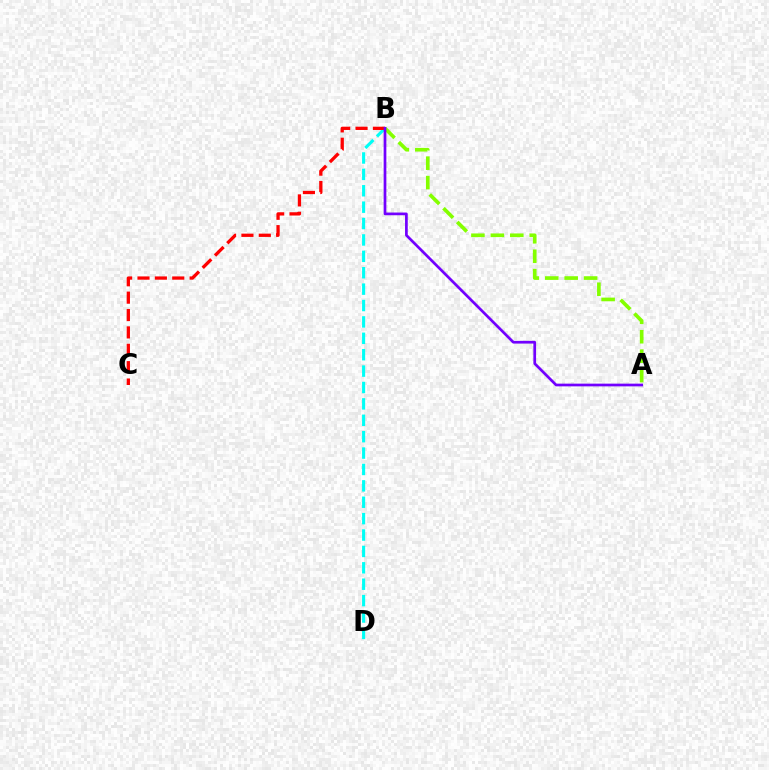{('B', 'D'): [{'color': '#00fff6', 'line_style': 'dashed', 'thickness': 2.23}], ('B', 'C'): [{'color': '#ff0000', 'line_style': 'dashed', 'thickness': 2.36}], ('A', 'B'): [{'color': '#84ff00', 'line_style': 'dashed', 'thickness': 2.64}, {'color': '#7200ff', 'line_style': 'solid', 'thickness': 1.95}]}